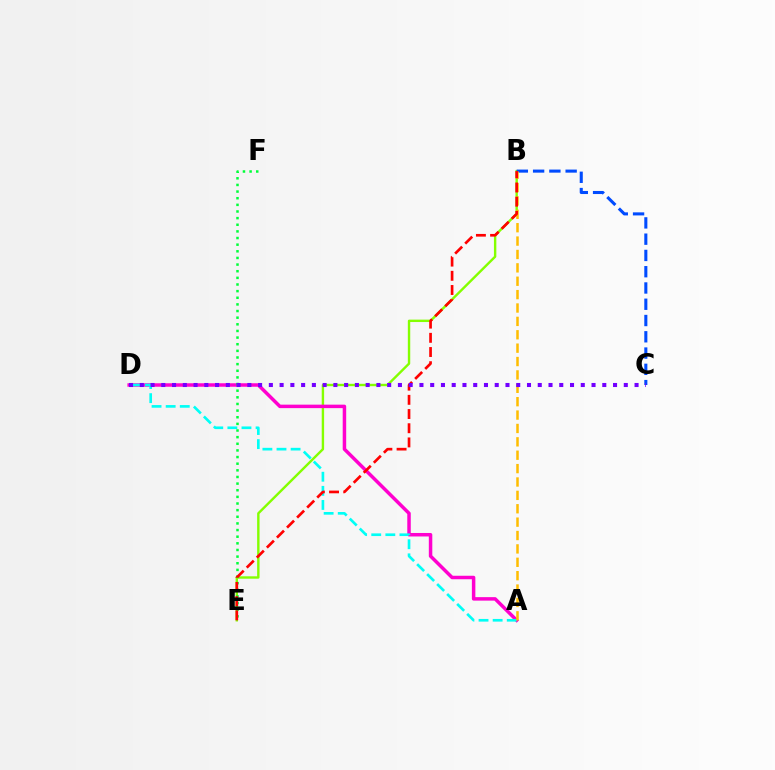{('B', 'E'): [{'color': '#84ff00', 'line_style': 'solid', 'thickness': 1.73}, {'color': '#ff0000', 'line_style': 'dashed', 'thickness': 1.93}], ('A', 'D'): [{'color': '#ff00cf', 'line_style': 'solid', 'thickness': 2.51}, {'color': '#00fff6', 'line_style': 'dashed', 'thickness': 1.92}], ('E', 'F'): [{'color': '#00ff39', 'line_style': 'dotted', 'thickness': 1.8}], ('B', 'C'): [{'color': '#004bff', 'line_style': 'dashed', 'thickness': 2.21}], ('A', 'B'): [{'color': '#ffbd00', 'line_style': 'dashed', 'thickness': 1.82}], ('C', 'D'): [{'color': '#7200ff', 'line_style': 'dotted', 'thickness': 2.92}]}